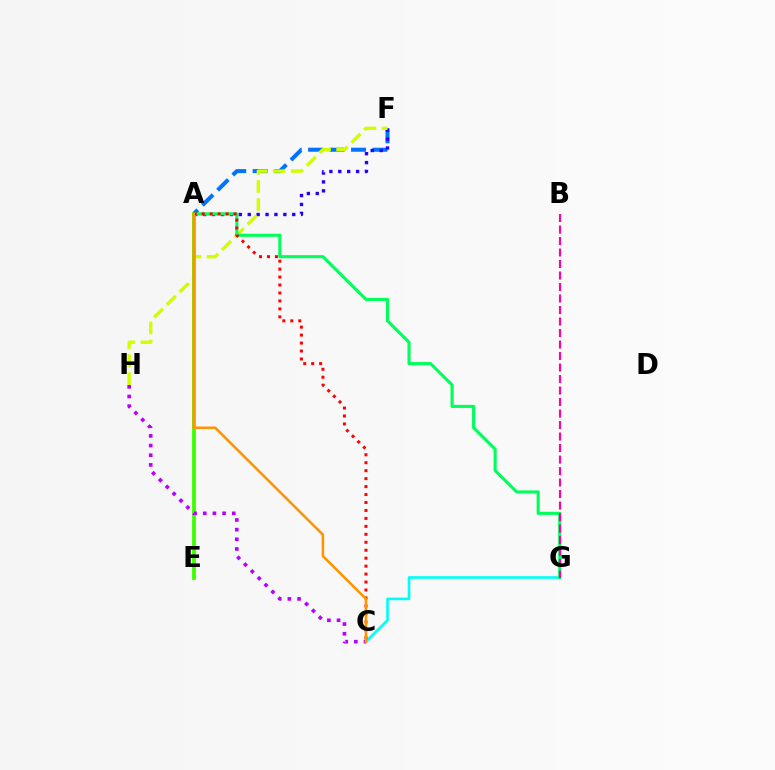{('A', 'F'): [{'color': '#0074ff', 'line_style': 'dashed', 'thickness': 2.91}, {'color': '#2500ff', 'line_style': 'dotted', 'thickness': 2.42}], ('C', 'G'): [{'color': '#00fff6', 'line_style': 'solid', 'thickness': 1.9}], ('F', 'H'): [{'color': '#d1ff00', 'line_style': 'dashed', 'thickness': 2.46}], ('A', 'G'): [{'color': '#00ff5c', 'line_style': 'solid', 'thickness': 2.24}], ('A', 'E'): [{'color': '#3dff00', 'line_style': 'solid', 'thickness': 2.73}], ('A', 'C'): [{'color': '#ff0000', 'line_style': 'dotted', 'thickness': 2.16}, {'color': '#ff9400', 'line_style': 'solid', 'thickness': 1.84}], ('C', 'H'): [{'color': '#b900ff', 'line_style': 'dotted', 'thickness': 2.63}], ('B', 'G'): [{'color': '#ff00ac', 'line_style': 'dashed', 'thickness': 1.56}]}